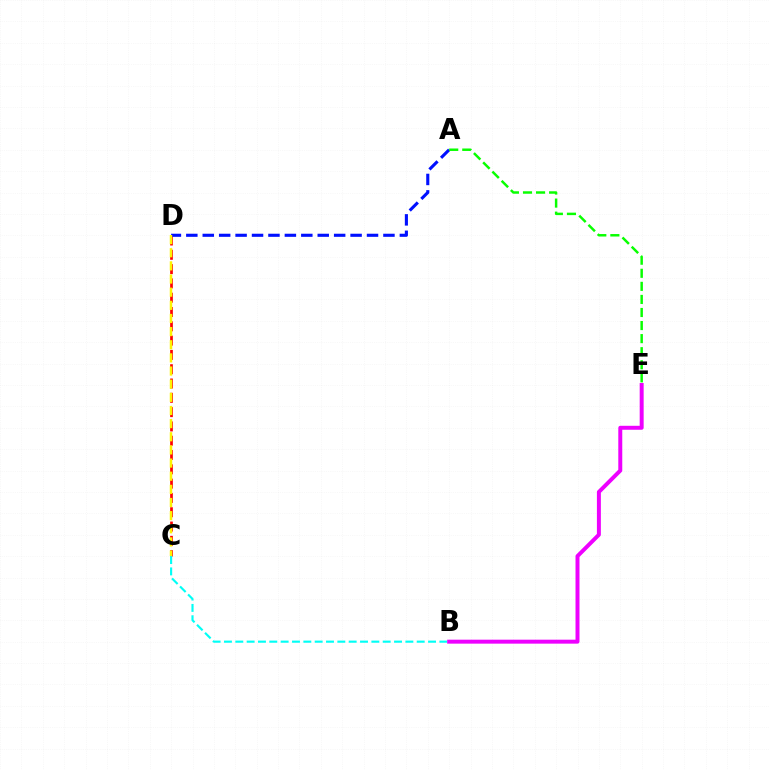{('C', 'D'): [{'color': '#ff0000', 'line_style': 'dashed', 'thickness': 1.94}, {'color': '#fcf500', 'line_style': 'dashed', 'thickness': 1.79}], ('B', 'C'): [{'color': '#00fff6', 'line_style': 'dashed', 'thickness': 1.54}], ('B', 'E'): [{'color': '#ee00ff', 'line_style': 'solid', 'thickness': 2.86}], ('A', 'D'): [{'color': '#0010ff', 'line_style': 'dashed', 'thickness': 2.23}], ('A', 'E'): [{'color': '#08ff00', 'line_style': 'dashed', 'thickness': 1.78}]}